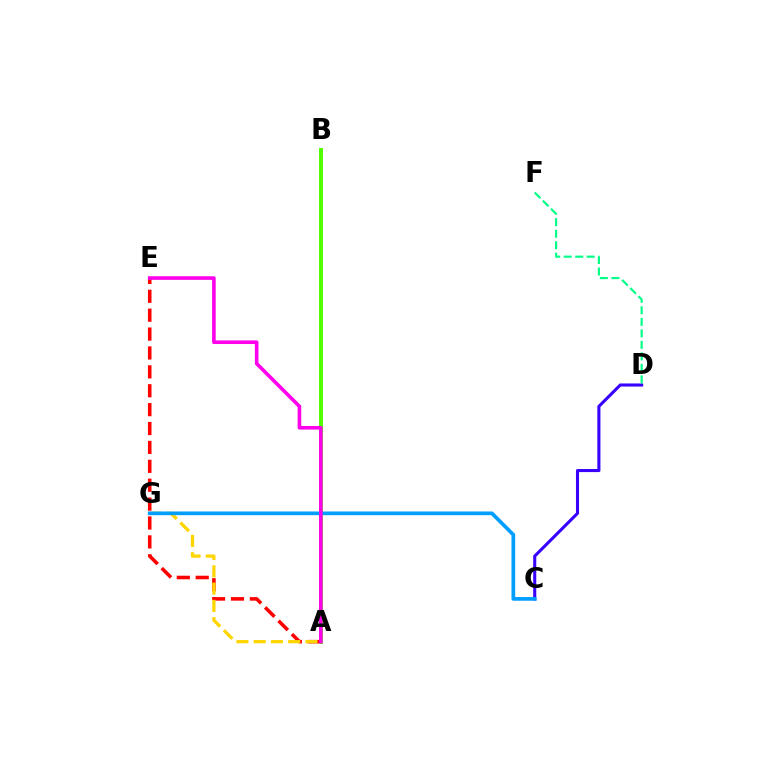{('C', 'D'): [{'color': '#3700ff', 'line_style': 'solid', 'thickness': 2.21}], ('D', 'F'): [{'color': '#00ff86', 'line_style': 'dashed', 'thickness': 1.56}], ('A', 'E'): [{'color': '#ff0000', 'line_style': 'dashed', 'thickness': 2.57}, {'color': '#ff00ed', 'line_style': 'solid', 'thickness': 2.6}], ('A', 'B'): [{'color': '#4fff00', 'line_style': 'solid', 'thickness': 2.84}], ('A', 'G'): [{'color': '#ffd500', 'line_style': 'dashed', 'thickness': 2.35}], ('C', 'G'): [{'color': '#009eff', 'line_style': 'solid', 'thickness': 2.66}]}